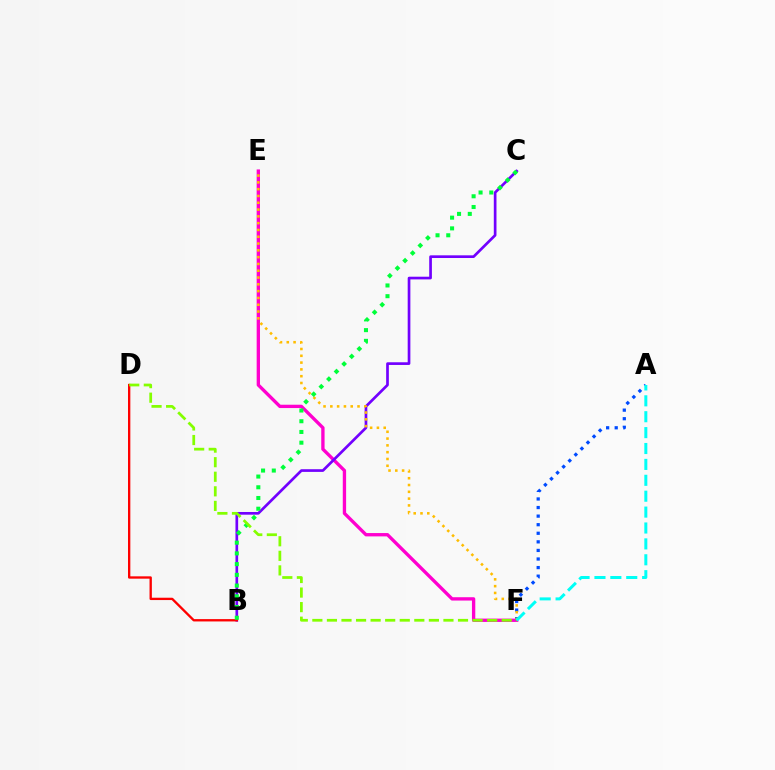{('E', 'F'): [{'color': '#ff00cf', 'line_style': 'solid', 'thickness': 2.4}, {'color': '#ffbd00', 'line_style': 'dotted', 'thickness': 1.85}], ('B', 'C'): [{'color': '#7200ff', 'line_style': 'solid', 'thickness': 1.93}, {'color': '#00ff39', 'line_style': 'dotted', 'thickness': 2.91}], ('B', 'D'): [{'color': '#ff0000', 'line_style': 'solid', 'thickness': 1.68}], ('A', 'F'): [{'color': '#004bff', 'line_style': 'dotted', 'thickness': 2.33}, {'color': '#00fff6', 'line_style': 'dashed', 'thickness': 2.16}], ('D', 'F'): [{'color': '#84ff00', 'line_style': 'dashed', 'thickness': 1.98}]}